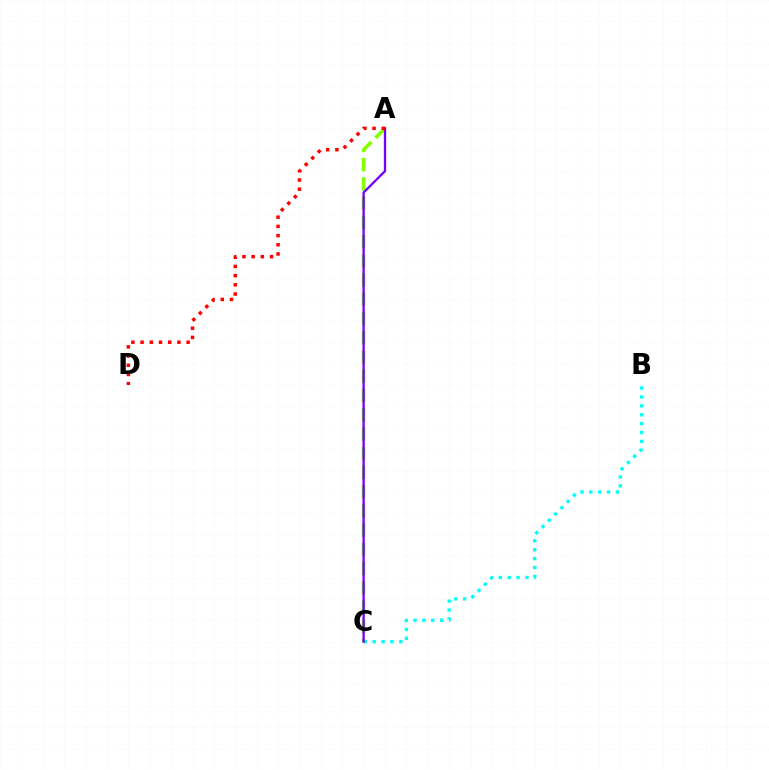{('A', 'C'): [{'color': '#84ff00', 'line_style': 'dashed', 'thickness': 2.61}, {'color': '#7200ff', 'line_style': 'solid', 'thickness': 1.66}], ('B', 'C'): [{'color': '#00fff6', 'line_style': 'dotted', 'thickness': 2.41}], ('A', 'D'): [{'color': '#ff0000', 'line_style': 'dotted', 'thickness': 2.5}]}